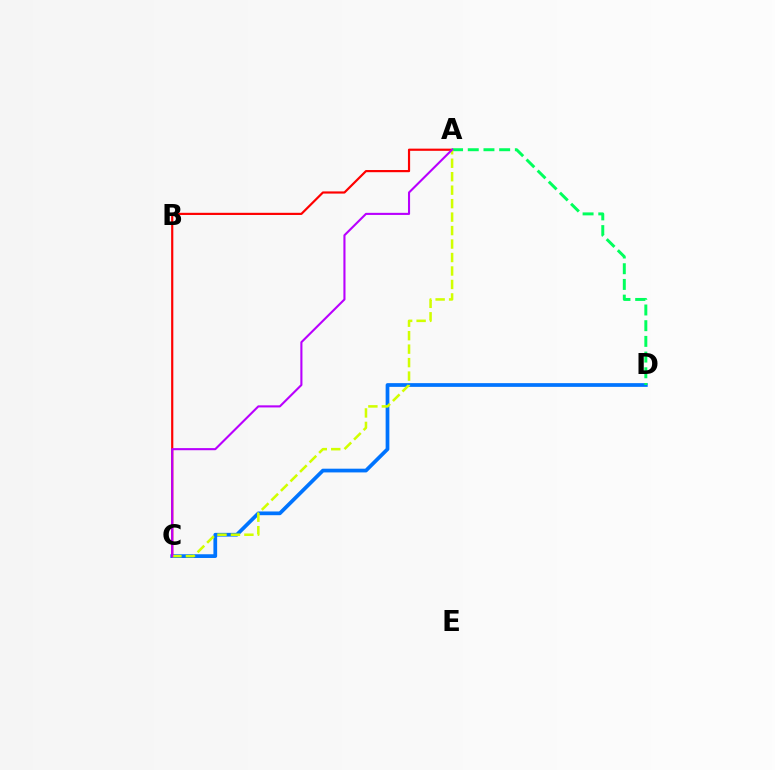{('C', 'D'): [{'color': '#0074ff', 'line_style': 'solid', 'thickness': 2.68}], ('A', 'C'): [{'color': '#ff0000', 'line_style': 'solid', 'thickness': 1.57}, {'color': '#d1ff00', 'line_style': 'dashed', 'thickness': 1.83}, {'color': '#b900ff', 'line_style': 'solid', 'thickness': 1.51}], ('A', 'D'): [{'color': '#00ff5c', 'line_style': 'dashed', 'thickness': 2.13}]}